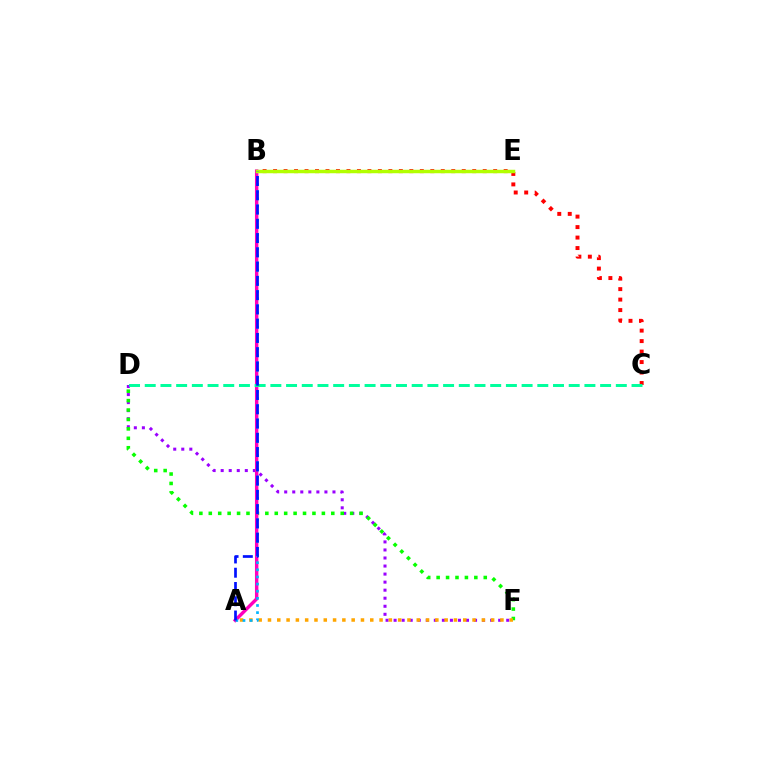{('D', 'F'): [{'color': '#9b00ff', 'line_style': 'dotted', 'thickness': 2.19}, {'color': '#08ff00', 'line_style': 'dotted', 'thickness': 2.56}], ('B', 'C'): [{'color': '#ff0000', 'line_style': 'dotted', 'thickness': 2.85}], ('A', 'B'): [{'color': '#ff00bd', 'line_style': 'solid', 'thickness': 2.46}, {'color': '#00b5ff', 'line_style': 'dotted', 'thickness': 1.94}, {'color': '#0010ff', 'line_style': 'dashed', 'thickness': 1.94}], ('A', 'F'): [{'color': '#ffa500', 'line_style': 'dotted', 'thickness': 2.53}], ('B', 'E'): [{'color': '#b3ff00', 'line_style': 'solid', 'thickness': 2.49}], ('C', 'D'): [{'color': '#00ff9d', 'line_style': 'dashed', 'thickness': 2.13}]}